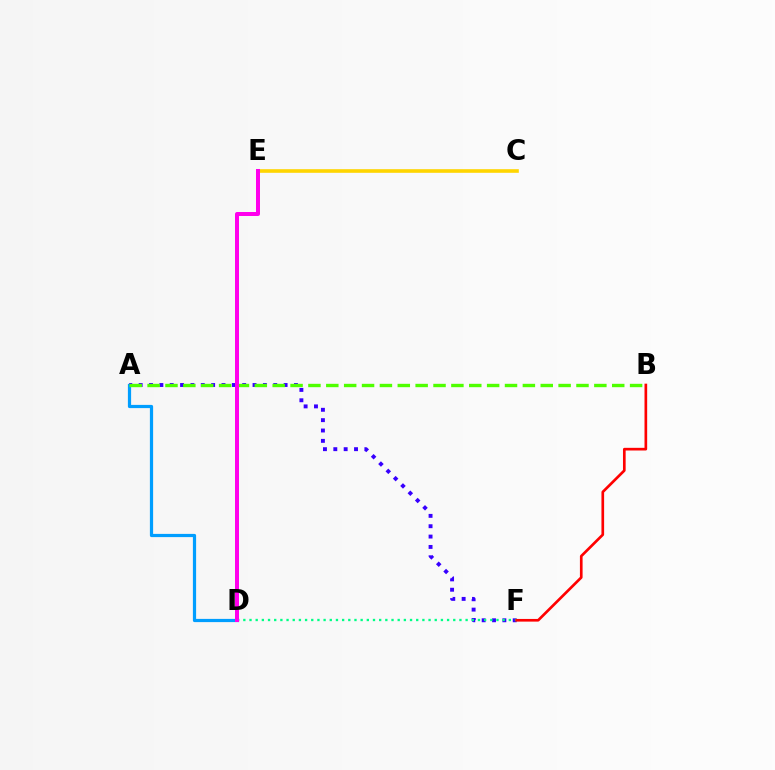{('C', 'E'): [{'color': '#ffd500', 'line_style': 'solid', 'thickness': 2.6}], ('A', 'F'): [{'color': '#3700ff', 'line_style': 'dotted', 'thickness': 2.81}], ('A', 'D'): [{'color': '#009eff', 'line_style': 'solid', 'thickness': 2.31}], ('A', 'B'): [{'color': '#4fff00', 'line_style': 'dashed', 'thickness': 2.43}], ('D', 'F'): [{'color': '#00ff86', 'line_style': 'dotted', 'thickness': 1.68}], ('D', 'E'): [{'color': '#ff00ed', 'line_style': 'solid', 'thickness': 2.88}], ('B', 'F'): [{'color': '#ff0000', 'line_style': 'solid', 'thickness': 1.92}]}